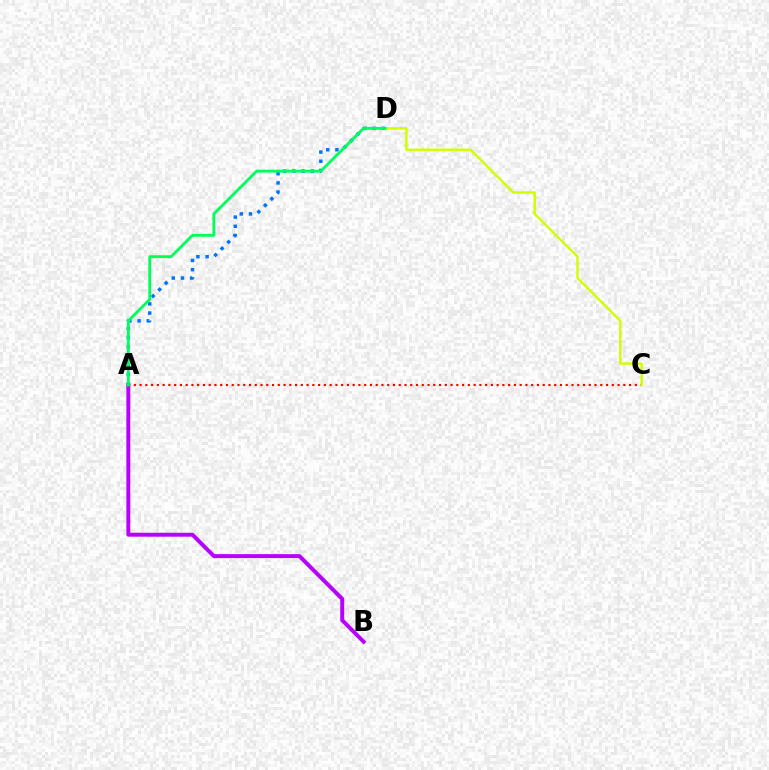{('A', 'B'): [{'color': '#b900ff', 'line_style': 'solid', 'thickness': 2.84}], ('A', 'C'): [{'color': '#ff0000', 'line_style': 'dotted', 'thickness': 1.56}], ('A', 'D'): [{'color': '#0074ff', 'line_style': 'dotted', 'thickness': 2.5}, {'color': '#00ff5c', 'line_style': 'solid', 'thickness': 2.05}], ('C', 'D'): [{'color': '#d1ff00', 'line_style': 'solid', 'thickness': 1.74}]}